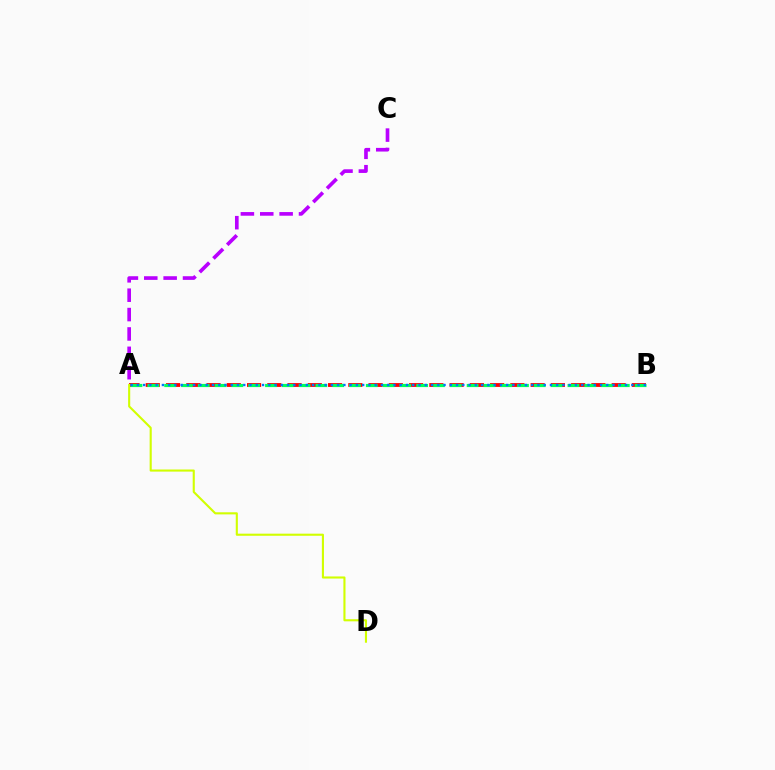{('A', 'B'): [{'color': '#ff0000', 'line_style': 'dashed', 'thickness': 2.75}, {'color': '#00ff5c', 'line_style': 'dashed', 'thickness': 2.28}, {'color': '#0074ff', 'line_style': 'dotted', 'thickness': 1.7}], ('A', 'D'): [{'color': '#d1ff00', 'line_style': 'solid', 'thickness': 1.52}], ('A', 'C'): [{'color': '#b900ff', 'line_style': 'dashed', 'thickness': 2.63}]}